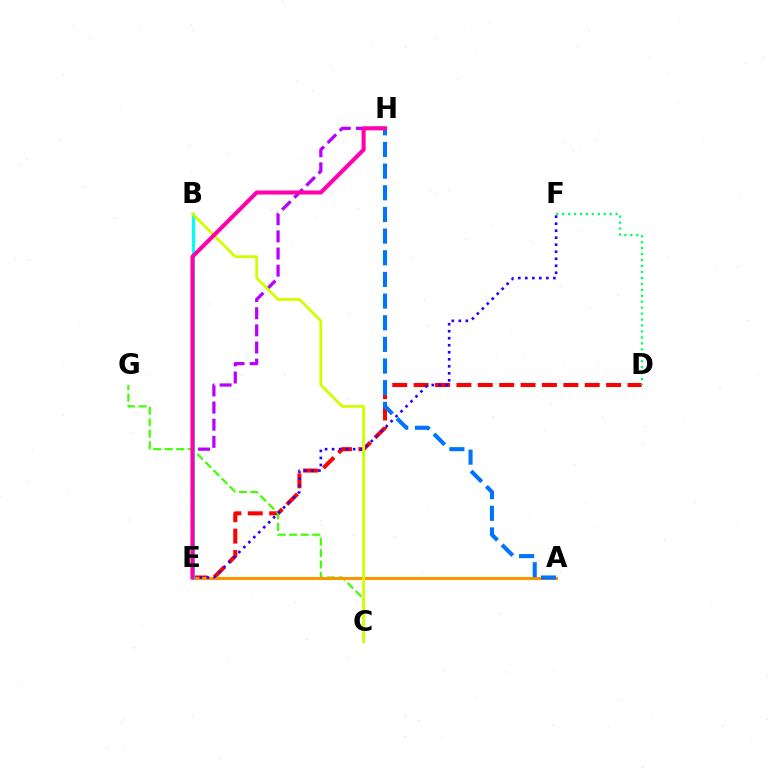{('D', 'E'): [{'color': '#ff0000', 'line_style': 'dashed', 'thickness': 2.91}], ('C', 'G'): [{'color': '#3dff00', 'line_style': 'dashed', 'thickness': 1.56}], ('E', 'H'): [{'color': '#b900ff', 'line_style': 'dashed', 'thickness': 2.33}, {'color': '#ff00ac', 'line_style': 'solid', 'thickness': 2.92}], ('A', 'E'): [{'color': '#ff9400', 'line_style': 'solid', 'thickness': 2.19}], ('E', 'F'): [{'color': '#2500ff', 'line_style': 'dotted', 'thickness': 1.91}], ('B', 'E'): [{'color': '#00fff6', 'line_style': 'solid', 'thickness': 2.32}], ('B', 'C'): [{'color': '#d1ff00', 'line_style': 'solid', 'thickness': 2.03}], ('A', 'H'): [{'color': '#0074ff', 'line_style': 'dashed', 'thickness': 2.94}], ('D', 'F'): [{'color': '#00ff5c', 'line_style': 'dotted', 'thickness': 1.62}]}